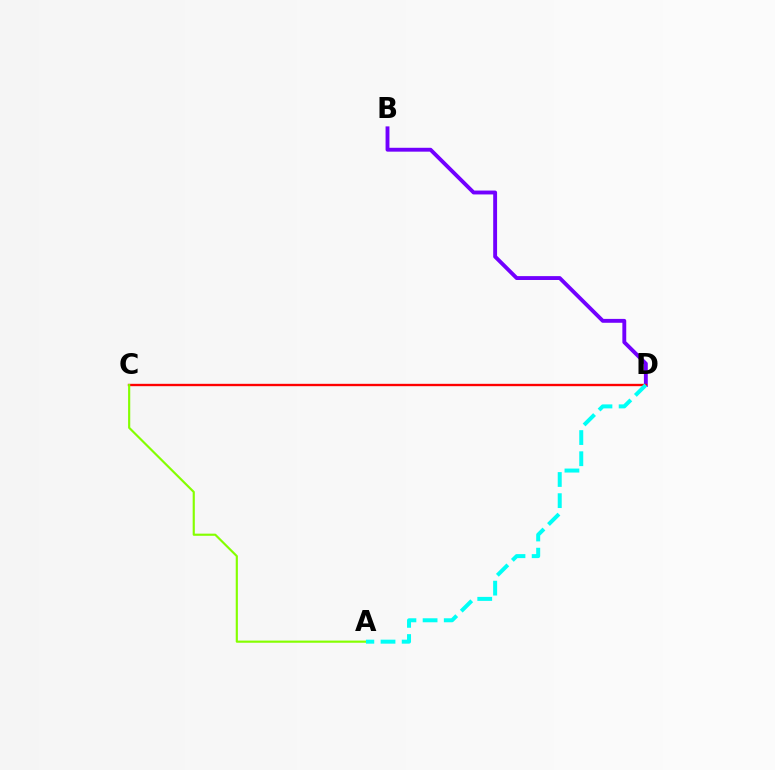{('B', 'D'): [{'color': '#7200ff', 'line_style': 'solid', 'thickness': 2.79}], ('C', 'D'): [{'color': '#ff0000', 'line_style': 'solid', 'thickness': 1.69}], ('A', 'C'): [{'color': '#84ff00', 'line_style': 'solid', 'thickness': 1.55}], ('A', 'D'): [{'color': '#00fff6', 'line_style': 'dashed', 'thickness': 2.87}]}